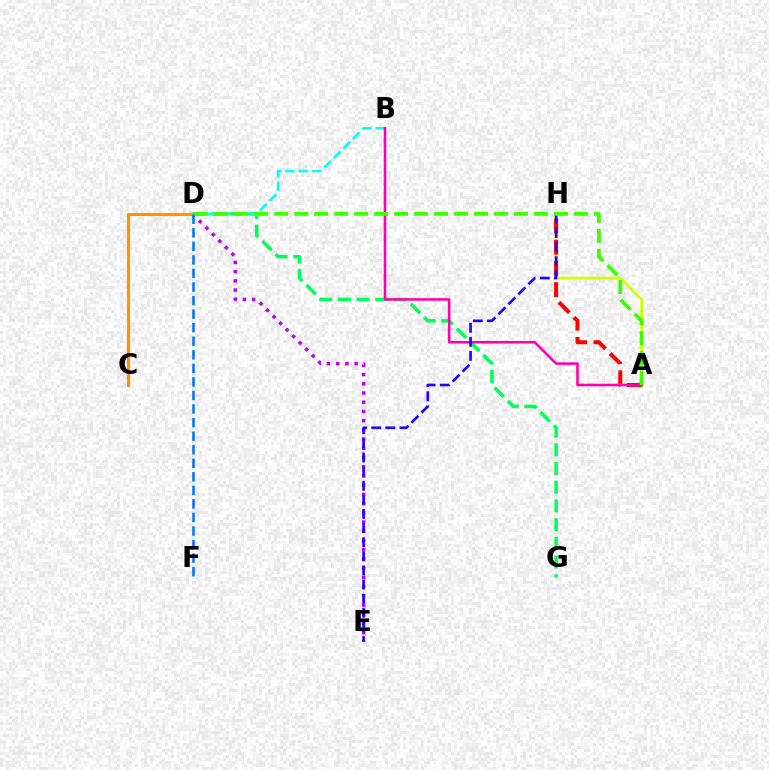{('D', 'E'): [{'color': '#b900ff', 'line_style': 'dotted', 'thickness': 2.51}], ('C', 'D'): [{'color': '#ff9400', 'line_style': 'solid', 'thickness': 2.24}], ('A', 'H'): [{'color': '#d1ff00', 'line_style': 'solid', 'thickness': 1.94}, {'color': '#ff0000', 'line_style': 'dashed', 'thickness': 2.88}], ('D', 'G'): [{'color': '#00ff5c', 'line_style': 'dashed', 'thickness': 2.54}], ('B', 'D'): [{'color': '#00fff6', 'line_style': 'dashed', 'thickness': 1.84}], ('A', 'B'): [{'color': '#ff00ac', 'line_style': 'solid', 'thickness': 1.83}], ('E', 'H'): [{'color': '#2500ff', 'line_style': 'dashed', 'thickness': 1.92}], ('D', 'F'): [{'color': '#0074ff', 'line_style': 'dashed', 'thickness': 1.84}], ('A', 'D'): [{'color': '#3dff00', 'line_style': 'dashed', 'thickness': 2.71}]}